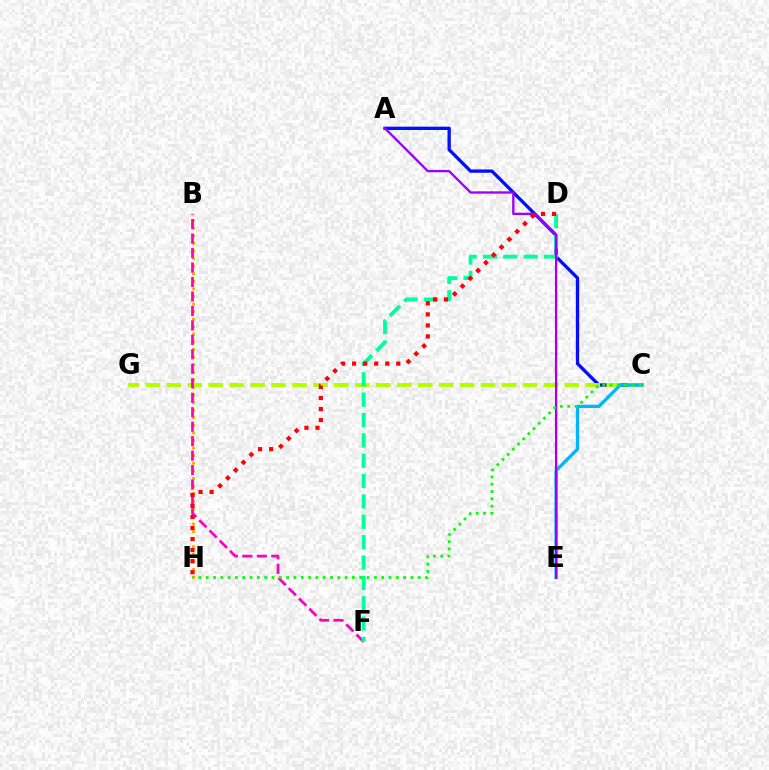{('A', 'C'): [{'color': '#0010ff', 'line_style': 'solid', 'thickness': 2.38}], ('B', 'H'): [{'color': '#ffa500', 'line_style': 'dotted', 'thickness': 2.06}], ('C', 'G'): [{'color': '#b3ff00', 'line_style': 'dashed', 'thickness': 2.85}], ('B', 'F'): [{'color': '#ff00bd', 'line_style': 'dashed', 'thickness': 1.97}], ('C', 'E'): [{'color': '#00b5ff', 'line_style': 'solid', 'thickness': 2.39}], ('D', 'F'): [{'color': '#00ff9d', 'line_style': 'dashed', 'thickness': 2.77}], ('A', 'E'): [{'color': '#9b00ff', 'line_style': 'solid', 'thickness': 1.68}], ('D', 'H'): [{'color': '#ff0000', 'line_style': 'dotted', 'thickness': 3.0}], ('C', 'H'): [{'color': '#08ff00', 'line_style': 'dotted', 'thickness': 1.99}]}